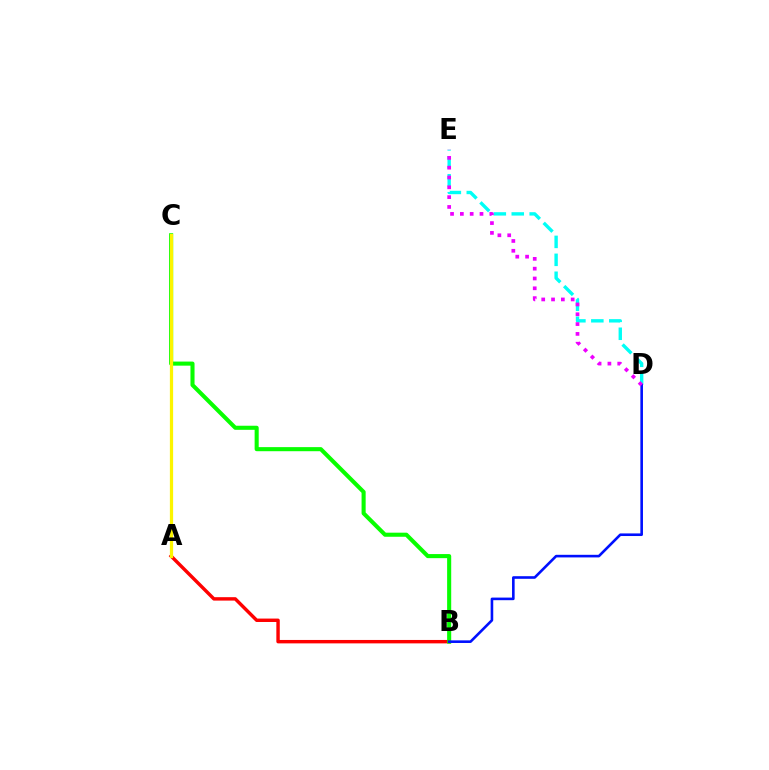{('A', 'B'): [{'color': '#ff0000', 'line_style': 'solid', 'thickness': 2.46}], ('D', 'E'): [{'color': '#00fff6', 'line_style': 'dashed', 'thickness': 2.44}, {'color': '#ee00ff', 'line_style': 'dotted', 'thickness': 2.67}], ('B', 'C'): [{'color': '#08ff00', 'line_style': 'solid', 'thickness': 2.94}], ('B', 'D'): [{'color': '#0010ff', 'line_style': 'solid', 'thickness': 1.88}], ('A', 'C'): [{'color': '#fcf500', 'line_style': 'solid', 'thickness': 2.33}]}